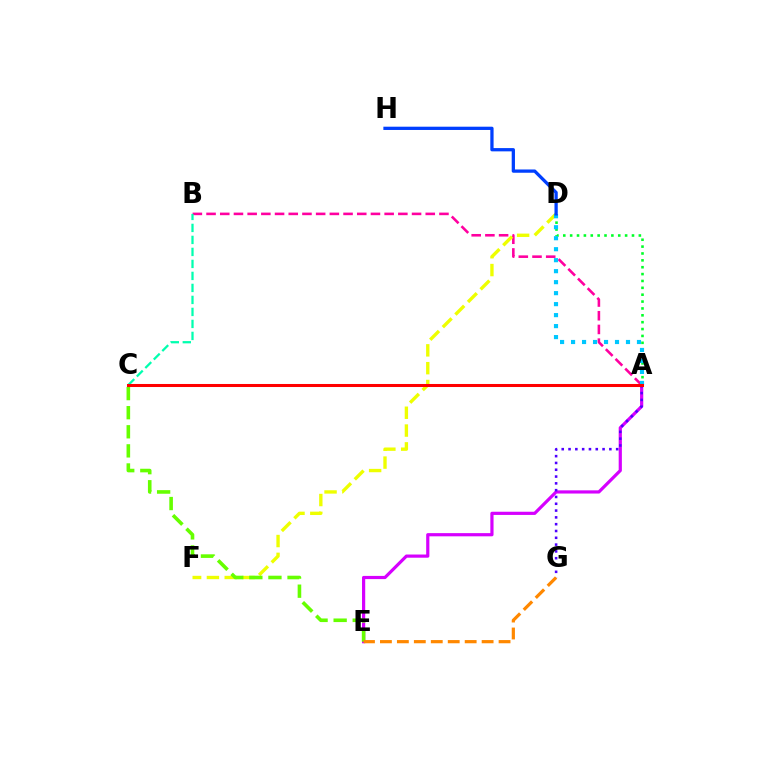{('A', 'D'): [{'color': '#00ff27', 'line_style': 'dotted', 'thickness': 1.87}, {'color': '#00c7ff', 'line_style': 'dotted', 'thickness': 2.98}], ('A', 'B'): [{'color': '#ff00a0', 'line_style': 'dashed', 'thickness': 1.86}], ('A', 'E'): [{'color': '#d600ff', 'line_style': 'solid', 'thickness': 2.3}], ('D', 'F'): [{'color': '#eeff00', 'line_style': 'dashed', 'thickness': 2.42}], ('C', 'E'): [{'color': '#66ff00', 'line_style': 'dashed', 'thickness': 2.59}], ('B', 'C'): [{'color': '#00ffaf', 'line_style': 'dashed', 'thickness': 1.63}], ('A', 'G'): [{'color': '#4f00ff', 'line_style': 'dotted', 'thickness': 1.85}], ('D', 'H'): [{'color': '#003fff', 'line_style': 'solid', 'thickness': 2.35}], ('E', 'G'): [{'color': '#ff8800', 'line_style': 'dashed', 'thickness': 2.3}], ('A', 'C'): [{'color': '#ff0000', 'line_style': 'solid', 'thickness': 2.19}]}